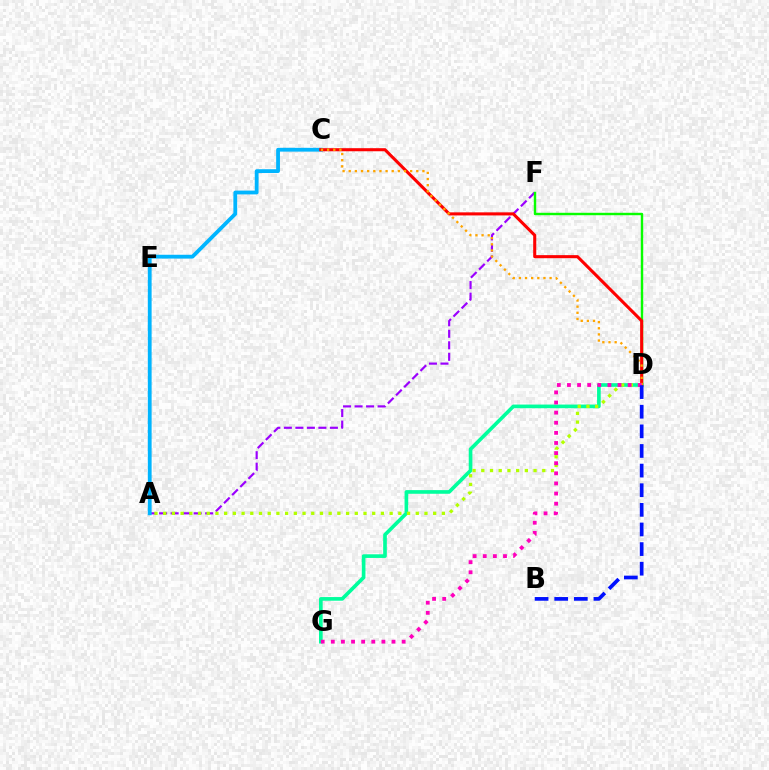{('A', 'F'): [{'color': '#9b00ff', 'line_style': 'dashed', 'thickness': 1.56}], ('D', 'G'): [{'color': '#00ff9d', 'line_style': 'solid', 'thickness': 2.63}, {'color': '#ff00bd', 'line_style': 'dotted', 'thickness': 2.75}], ('A', 'D'): [{'color': '#b3ff00', 'line_style': 'dotted', 'thickness': 2.37}], ('D', 'F'): [{'color': '#08ff00', 'line_style': 'solid', 'thickness': 1.74}], ('A', 'C'): [{'color': '#00b5ff', 'line_style': 'solid', 'thickness': 2.74}], ('C', 'D'): [{'color': '#ff0000', 'line_style': 'solid', 'thickness': 2.21}, {'color': '#ffa500', 'line_style': 'dotted', 'thickness': 1.67}], ('B', 'D'): [{'color': '#0010ff', 'line_style': 'dashed', 'thickness': 2.67}]}